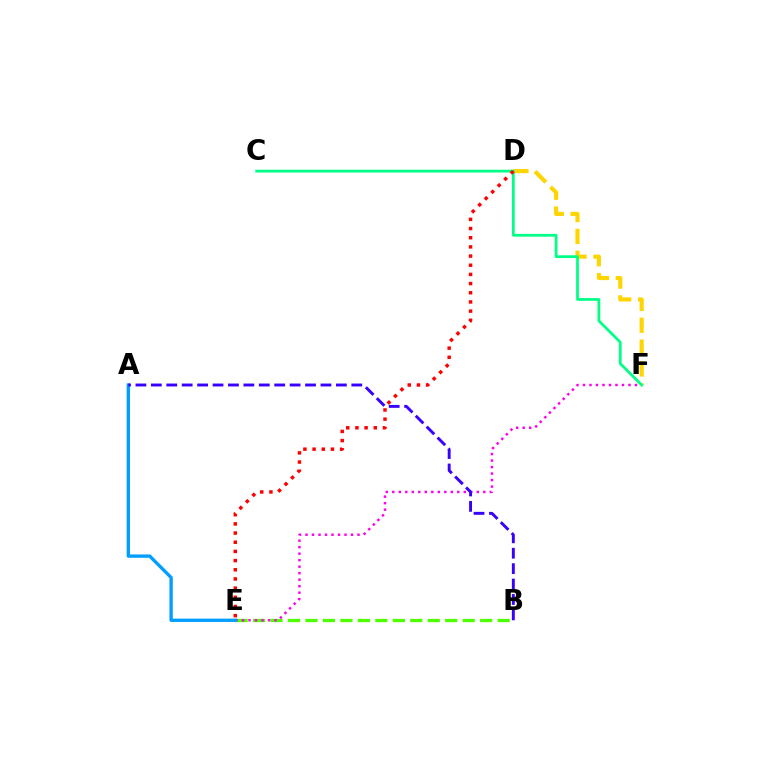{('B', 'E'): [{'color': '#4fff00', 'line_style': 'dashed', 'thickness': 2.37}], ('E', 'F'): [{'color': '#ff00ed', 'line_style': 'dotted', 'thickness': 1.77}], ('A', 'E'): [{'color': '#009eff', 'line_style': 'solid', 'thickness': 2.4}], ('A', 'B'): [{'color': '#3700ff', 'line_style': 'dashed', 'thickness': 2.09}], ('D', 'F'): [{'color': '#ffd500', 'line_style': 'dashed', 'thickness': 2.97}], ('C', 'F'): [{'color': '#00ff86', 'line_style': 'solid', 'thickness': 1.99}], ('D', 'E'): [{'color': '#ff0000', 'line_style': 'dotted', 'thickness': 2.49}]}